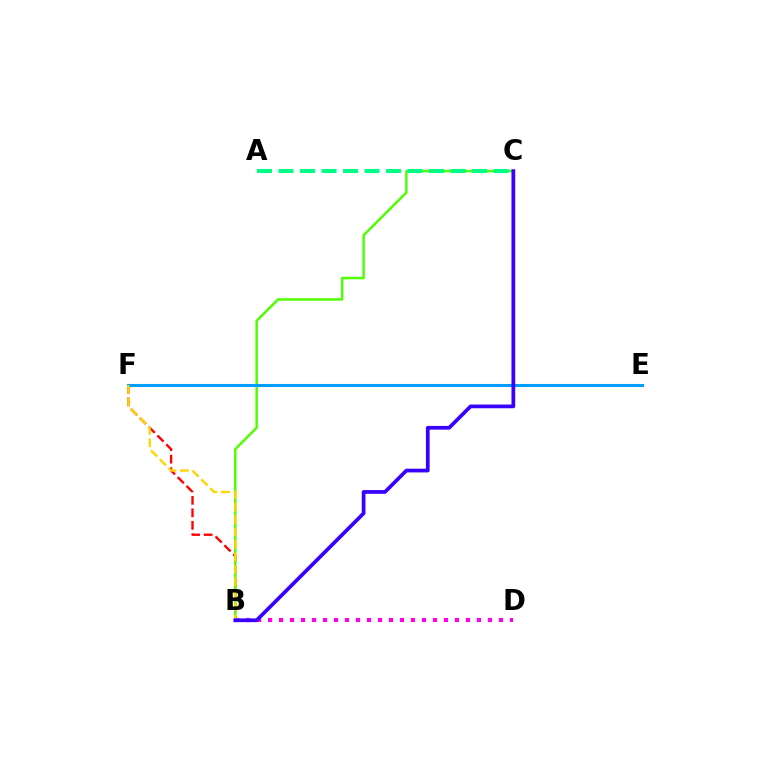{('B', 'F'): [{'color': '#ff0000', 'line_style': 'dashed', 'thickness': 1.7}, {'color': '#ffd500', 'line_style': 'dashed', 'thickness': 1.69}], ('B', 'C'): [{'color': '#4fff00', 'line_style': 'solid', 'thickness': 1.79}, {'color': '#3700ff', 'line_style': 'solid', 'thickness': 2.68}], ('B', 'D'): [{'color': '#ff00ed', 'line_style': 'dotted', 'thickness': 2.99}], ('E', 'F'): [{'color': '#009eff', 'line_style': 'solid', 'thickness': 2.2}], ('A', 'C'): [{'color': '#00ff86', 'line_style': 'dashed', 'thickness': 2.92}]}